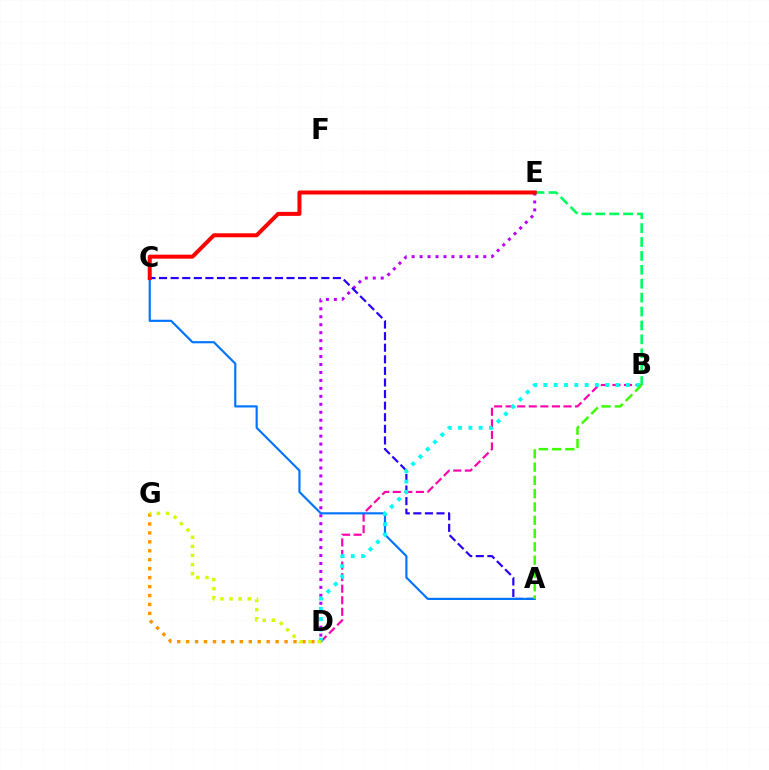{('D', 'E'): [{'color': '#b900ff', 'line_style': 'dotted', 'thickness': 2.16}], ('A', 'C'): [{'color': '#2500ff', 'line_style': 'dashed', 'thickness': 1.57}, {'color': '#0074ff', 'line_style': 'solid', 'thickness': 1.56}], ('D', 'G'): [{'color': '#ff9400', 'line_style': 'dotted', 'thickness': 2.43}, {'color': '#d1ff00', 'line_style': 'dotted', 'thickness': 2.47}], ('B', 'D'): [{'color': '#ff00ac', 'line_style': 'dashed', 'thickness': 1.57}, {'color': '#00fff6', 'line_style': 'dotted', 'thickness': 2.8}], ('B', 'E'): [{'color': '#00ff5c', 'line_style': 'dashed', 'thickness': 1.89}], ('C', 'E'): [{'color': '#ff0000', 'line_style': 'solid', 'thickness': 2.88}], ('A', 'B'): [{'color': '#3dff00', 'line_style': 'dashed', 'thickness': 1.8}]}